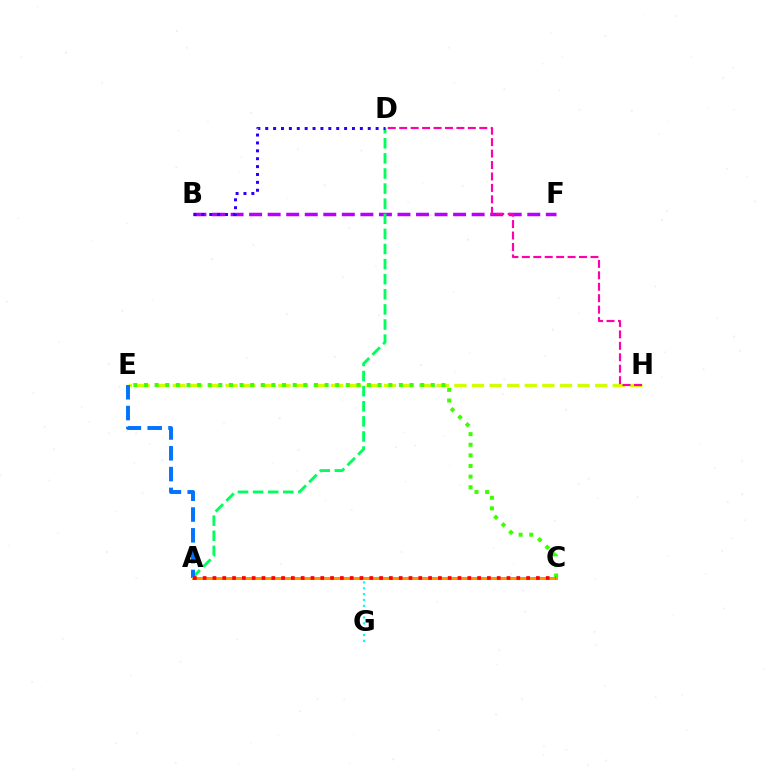{('B', 'F'): [{'color': '#b900ff', 'line_style': 'dashed', 'thickness': 2.52}], ('E', 'H'): [{'color': '#d1ff00', 'line_style': 'dashed', 'thickness': 2.39}], ('D', 'H'): [{'color': '#ff00ac', 'line_style': 'dashed', 'thickness': 1.55}], ('C', 'E'): [{'color': '#3dff00', 'line_style': 'dotted', 'thickness': 2.89}], ('A', 'D'): [{'color': '#00ff5c', 'line_style': 'dashed', 'thickness': 2.05}], ('A', 'E'): [{'color': '#0074ff', 'line_style': 'dashed', 'thickness': 2.83}], ('C', 'G'): [{'color': '#00fff6', 'line_style': 'dotted', 'thickness': 1.59}], ('A', 'C'): [{'color': '#ff9400', 'line_style': 'solid', 'thickness': 2.16}, {'color': '#ff0000', 'line_style': 'dotted', 'thickness': 2.66}], ('B', 'D'): [{'color': '#2500ff', 'line_style': 'dotted', 'thickness': 2.14}]}